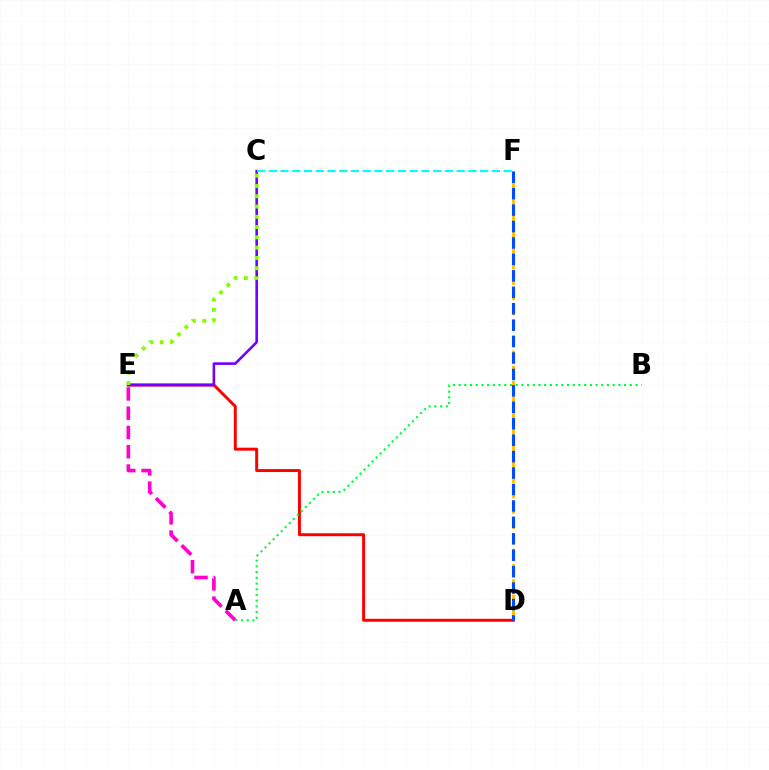{('D', 'F'): [{'color': '#ffbd00', 'line_style': 'dashed', 'thickness': 2.07}, {'color': '#004bff', 'line_style': 'dashed', 'thickness': 2.23}], ('A', 'E'): [{'color': '#ff00cf', 'line_style': 'dashed', 'thickness': 2.62}], ('D', 'E'): [{'color': '#ff0000', 'line_style': 'solid', 'thickness': 2.13}], ('C', 'E'): [{'color': '#7200ff', 'line_style': 'solid', 'thickness': 1.87}, {'color': '#84ff00', 'line_style': 'dotted', 'thickness': 2.79}], ('C', 'F'): [{'color': '#00fff6', 'line_style': 'dashed', 'thickness': 1.59}], ('A', 'B'): [{'color': '#00ff39', 'line_style': 'dotted', 'thickness': 1.55}]}